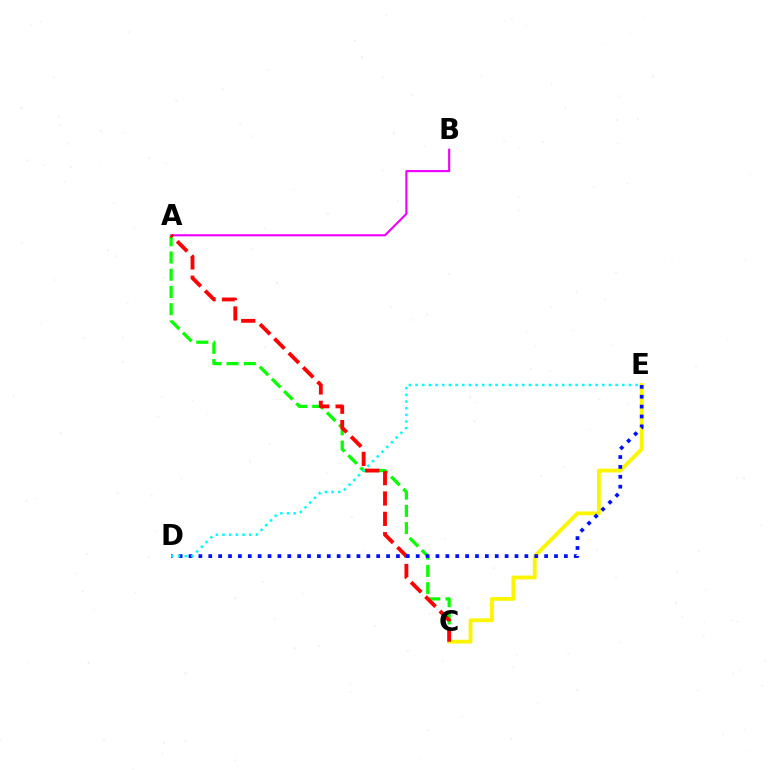{('C', 'E'): [{'color': '#fcf500', 'line_style': 'solid', 'thickness': 2.76}], ('A', 'B'): [{'color': '#ee00ff', 'line_style': 'solid', 'thickness': 1.53}], ('A', 'C'): [{'color': '#08ff00', 'line_style': 'dashed', 'thickness': 2.34}, {'color': '#ff0000', 'line_style': 'dashed', 'thickness': 2.76}], ('D', 'E'): [{'color': '#0010ff', 'line_style': 'dotted', 'thickness': 2.68}, {'color': '#00fff6', 'line_style': 'dotted', 'thickness': 1.81}]}